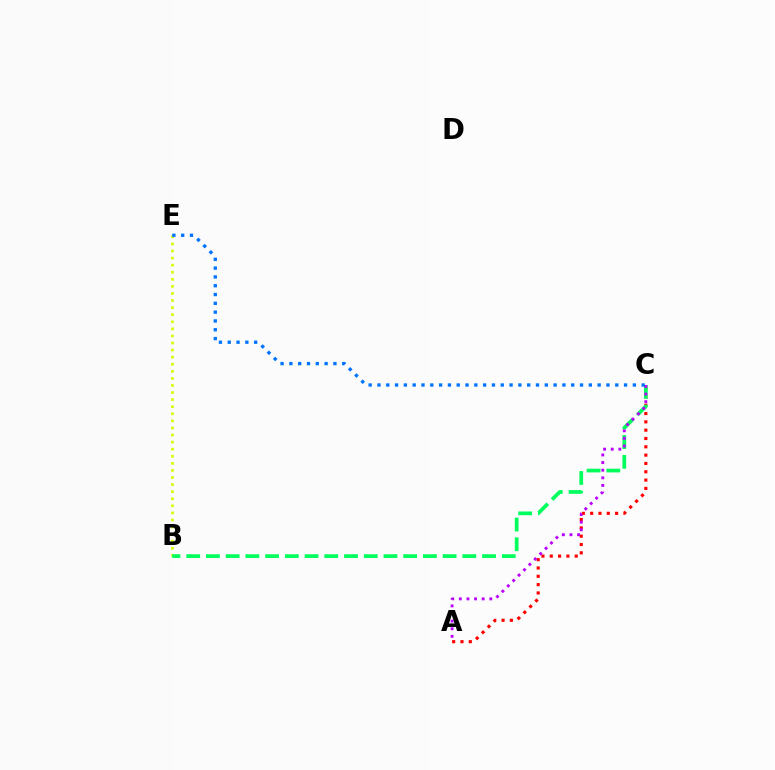{('A', 'C'): [{'color': '#ff0000', 'line_style': 'dotted', 'thickness': 2.26}, {'color': '#b900ff', 'line_style': 'dotted', 'thickness': 2.07}], ('B', 'E'): [{'color': '#d1ff00', 'line_style': 'dotted', 'thickness': 1.92}], ('B', 'C'): [{'color': '#00ff5c', 'line_style': 'dashed', 'thickness': 2.68}], ('C', 'E'): [{'color': '#0074ff', 'line_style': 'dotted', 'thickness': 2.39}]}